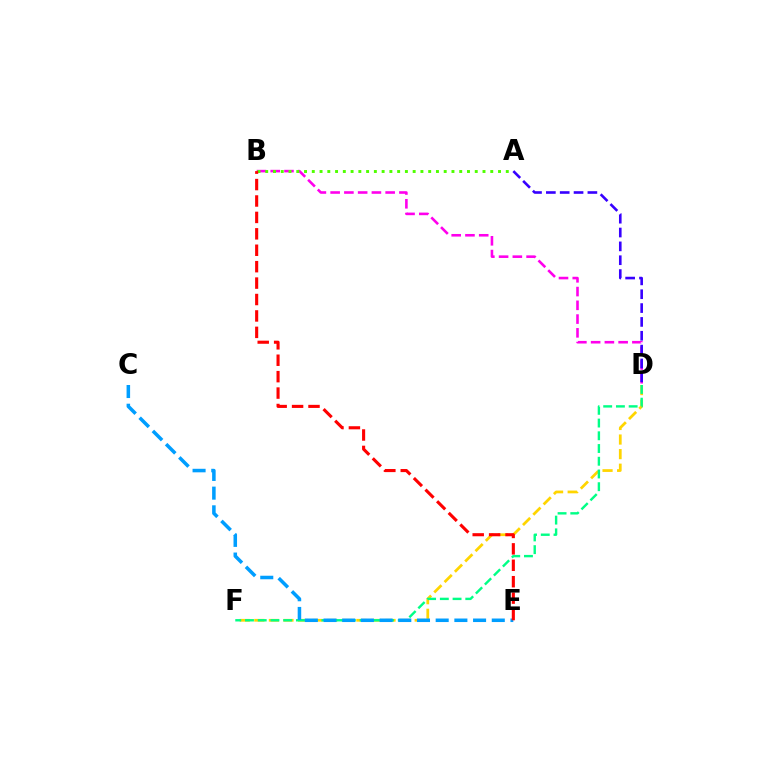{('D', 'F'): [{'color': '#ffd500', 'line_style': 'dashed', 'thickness': 1.98}, {'color': '#00ff86', 'line_style': 'dashed', 'thickness': 1.73}], ('B', 'D'): [{'color': '#ff00ed', 'line_style': 'dashed', 'thickness': 1.87}], ('C', 'E'): [{'color': '#009eff', 'line_style': 'dashed', 'thickness': 2.54}], ('A', 'D'): [{'color': '#3700ff', 'line_style': 'dashed', 'thickness': 1.88}], ('A', 'B'): [{'color': '#4fff00', 'line_style': 'dotted', 'thickness': 2.11}], ('B', 'E'): [{'color': '#ff0000', 'line_style': 'dashed', 'thickness': 2.23}]}